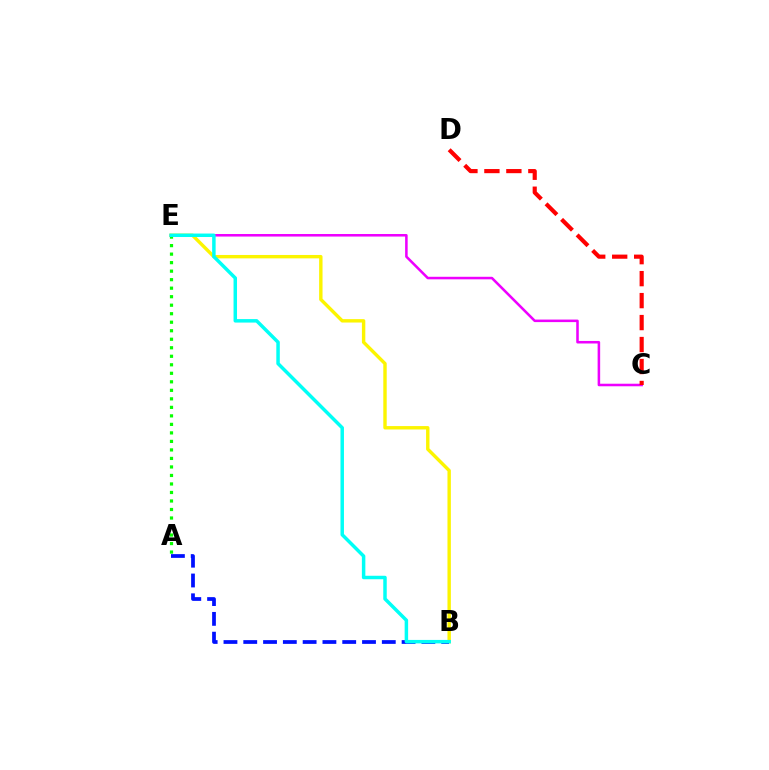{('B', 'E'): [{'color': '#fcf500', 'line_style': 'solid', 'thickness': 2.45}, {'color': '#00fff6', 'line_style': 'solid', 'thickness': 2.5}], ('C', 'E'): [{'color': '#ee00ff', 'line_style': 'solid', 'thickness': 1.83}], ('A', 'B'): [{'color': '#0010ff', 'line_style': 'dashed', 'thickness': 2.69}], ('A', 'E'): [{'color': '#08ff00', 'line_style': 'dotted', 'thickness': 2.31}], ('C', 'D'): [{'color': '#ff0000', 'line_style': 'dashed', 'thickness': 2.98}]}